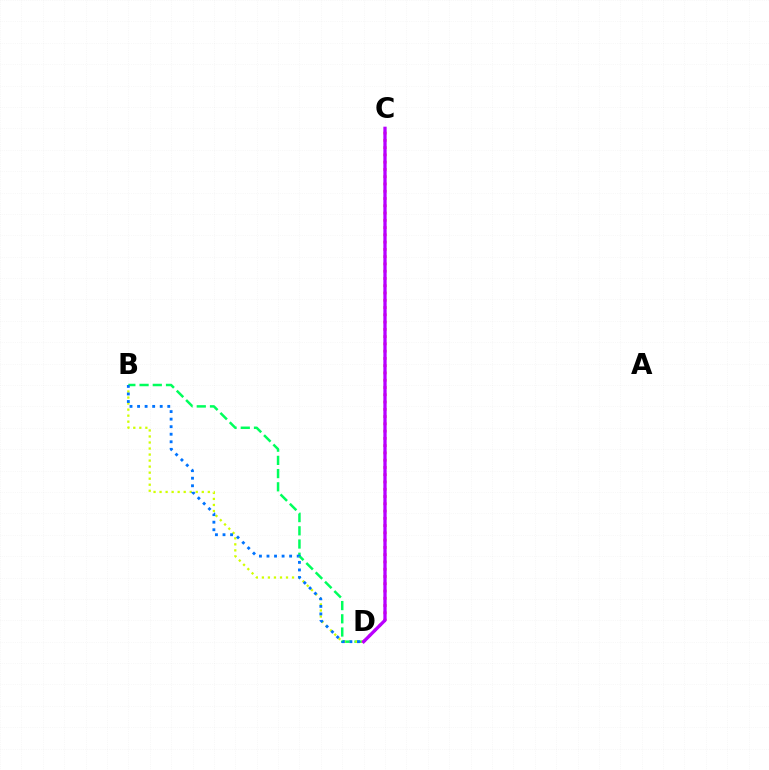{('B', 'D'): [{'color': '#00ff5c', 'line_style': 'dashed', 'thickness': 1.8}, {'color': '#d1ff00', 'line_style': 'dotted', 'thickness': 1.64}, {'color': '#0074ff', 'line_style': 'dotted', 'thickness': 2.05}], ('C', 'D'): [{'color': '#ff0000', 'line_style': 'dotted', 'thickness': 1.97}, {'color': '#b900ff', 'line_style': 'solid', 'thickness': 2.37}]}